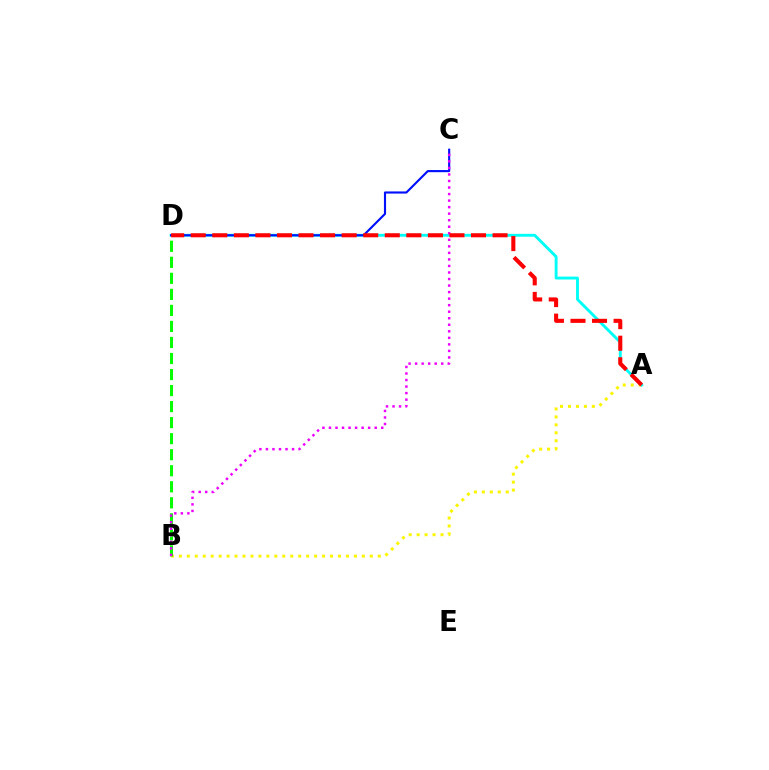{('A', 'B'): [{'color': '#fcf500', 'line_style': 'dotted', 'thickness': 2.16}], ('B', 'D'): [{'color': '#08ff00', 'line_style': 'dashed', 'thickness': 2.18}], ('A', 'D'): [{'color': '#00fff6', 'line_style': 'solid', 'thickness': 2.07}, {'color': '#ff0000', 'line_style': 'dashed', 'thickness': 2.93}], ('C', 'D'): [{'color': '#0010ff', 'line_style': 'solid', 'thickness': 1.54}], ('B', 'C'): [{'color': '#ee00ff', 'line_style': 'dotted', 'thickness': 1.78}]}